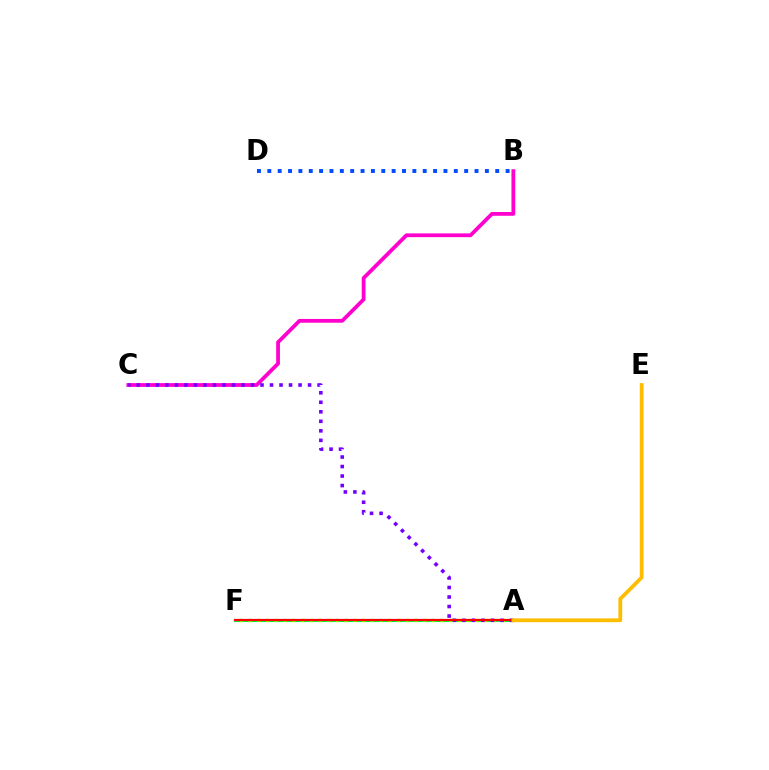{('B', 'D'): [{'color': '#004bff', 'line_style': 'dotted', 'thickness': 2.81}], ('B', 'C'): [{'color': '#ff00cf', 'line_style': 'solid', 'thickness': 2.72}], ('A', 'F'): [{'color': '#00fff6', 'line_style': 'dotted', 'thickness': 2.16}, {'color': '#00ff39', 'line_style': 'solid', 'thickness': 2.2}, {'color': '#84ff00', 'line_style': 'dotted', 'thickness': 2.37}, {'color': '#ff0000', 'line_style': 'solid', 'thickness': 1.58}], ('A', 'C'): [{'color': '#7200ff', 'line_style': 'dotted', 'thickness': 2.59}], ('A', 'E'): [{'color': '#ffbd00', 'line_style': 'solid', 'thickness': 2.72}]}